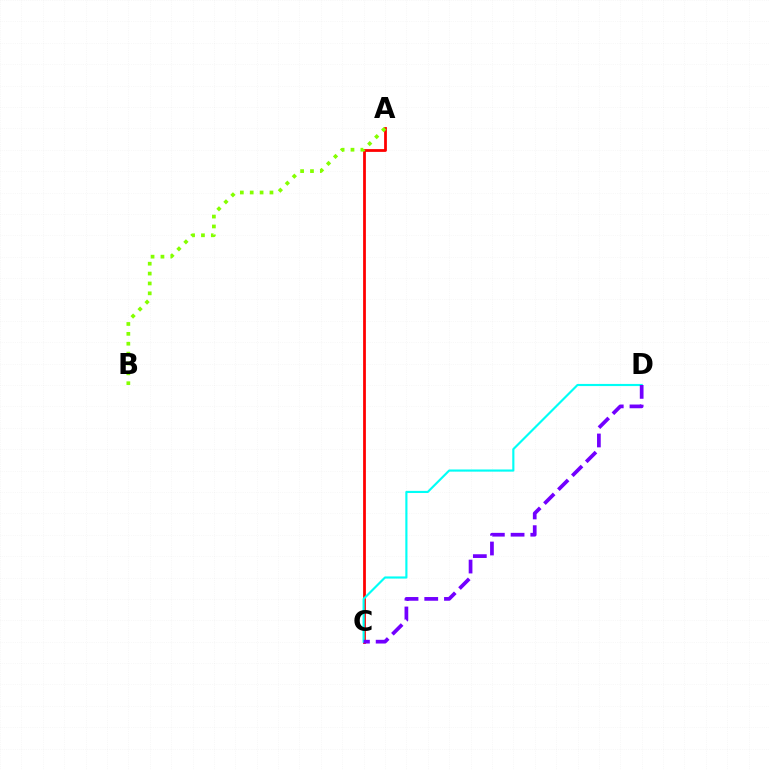{('A', 'C'): [{'color': '#ff0000', 'line_style': 'solid', 'thickness': 2.0}], ('C', 'D'): [{'color': '#00fff6', 'line_style': 'solid', 'thickness': 1.55}, {'color': '#7200ff', 'line_style': 'dashed', 'thickness': 2.68}], ('A', 'B'): [{'color': '#84ff00', 'line_style': 'dotted', 'thickness': 2.68}]}